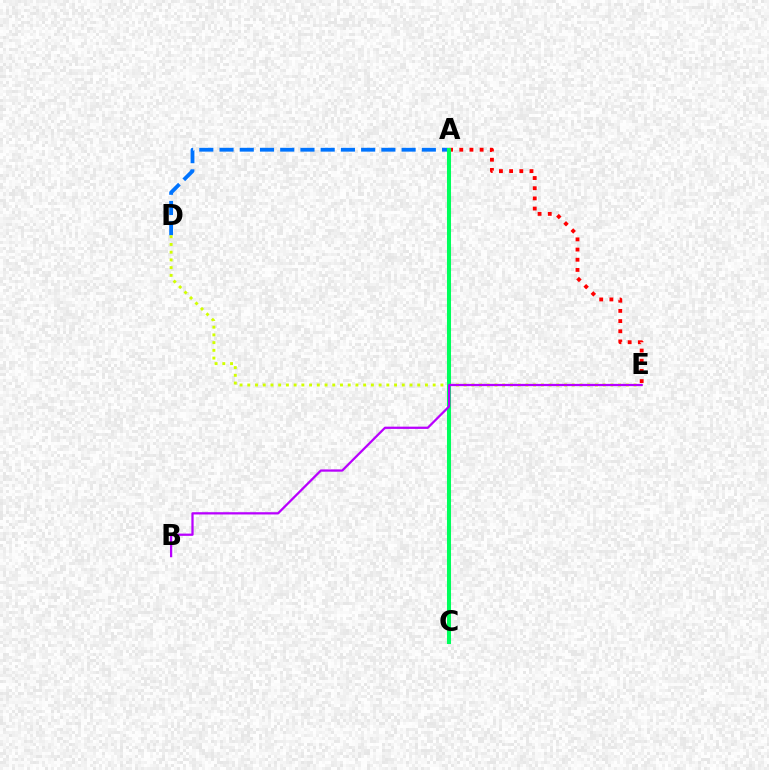{('A', 'E'): [{'color': '#ff0000', 'line_style': 'dotted', 'thickness': 2.77}], ('A', 'D'): [{'color': '#0074ff', 'line_style': 'dashed', 'thickness': 2.75}], ('D', 'E'): [{'color': '#d1ff00', 'line_style': 'dotted', 'thickness': 2.1}], ('A', 'C'): [{'color': '#00ff5c', 'line_style': 'solid', 'thickness': 2.92}], ('B', 'E'): [{'color': '#b900ff', 'line_style': 'solid', 'thickness': 1.63}]}